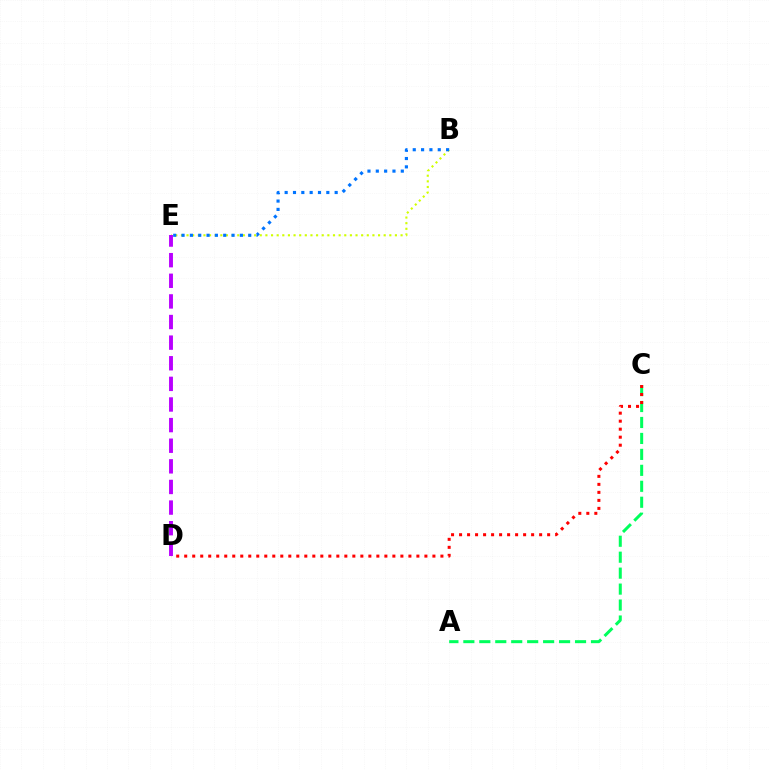{('A', 'C'): [{'color': '#00ff5c', 'line_style': 'dashed', 'thickness': 2.17}], ('C', 'D'): [{'color': '#ff0000', 'line_style': 'dotted', 'thickness': 2.18}], ('B', 'E'): [{'color': '#d1ff00', 'line_style': 'dotted', 'thickness': 1.53}, {'color': '#0074ff', 'line_style': 'dotted', 'thickness': 2.26}], ('D', 'E'): [{'color': '#b900ff', 'line_style': 'dashed', 'thickness': 2.8}]}